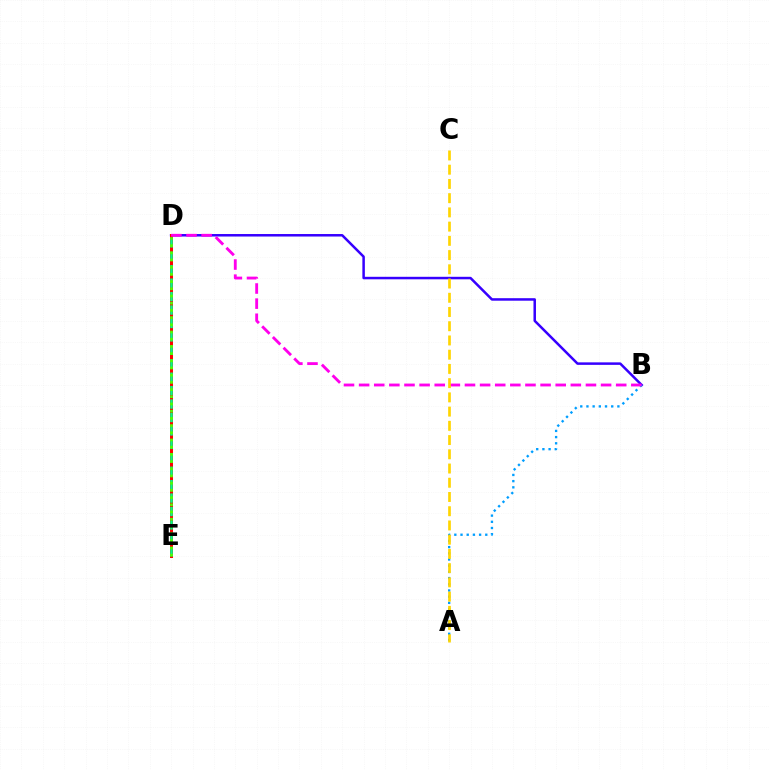{('B', 'D'): [{'color': '#3700ff', 'line_style': 'solid', 'thickness': 1.8}, {'color': '#ff00ed', 'line_style': 'dashed', 'thickness': 2.05}], ('D', 'E'): [{'color': '#ff0000', 'line_style': 'solid', 'thickness': 2.14}, {'color': '#00ff86', 'line_style': 'dashed', 'thickness': 1.82}, {'color': '#4fff00', 'line_style': 'dotted', 'thickness': 1.96}], ('A', 'B'): [{'color': '#009eff', 'line_style': 'dotted', 'thickness': 1.68}], ('A', 'C'): [{'color': '#ffd500', 'line_style': 'dashed', 'thickness': 1.93}]}